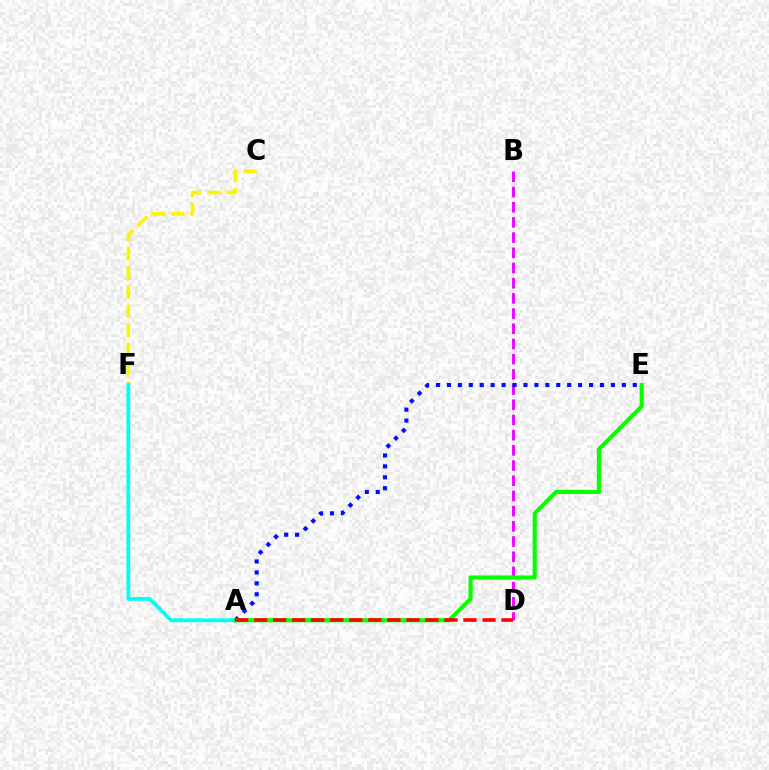{('C', 'F'): [{'color': '#fcf500', 'line_style': 'dashed', 'thickness': 2.6}], ('B', 'D'): [{'color': '#ee00ff', 'line_style': 'dashed', 'thickness': 2.06}], ('A', 'E'): [{'color': '#0010ff', 'line_style': 'dotted', 'thickness': 2.97}, {'color': '#08ff00', 'line_style': 'solid', 'thickness': 2.97}], ('A', 'F'): [{'color': '#00fff6', 'line_style': 'solid', 'thickness': 2.74}], ('A', 'D'): [{'color': '#ff0000', 'line_style': 'dashed', 'thickness': 2.59}]}